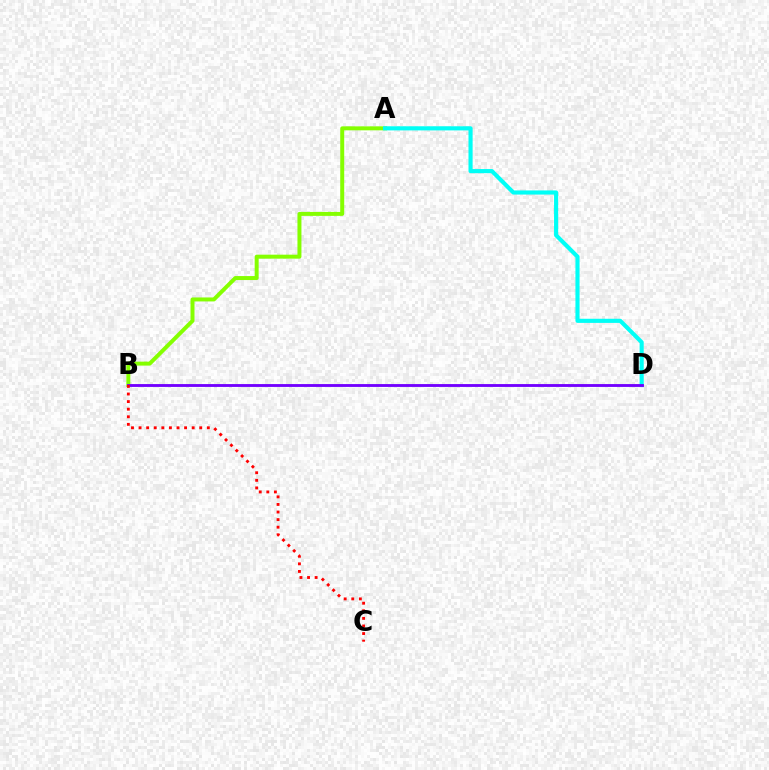{('A', 'B'): [{'color': '#84ff00', 'line_style': 'solid', 'thickness': 2.86}], ('A', 'D'): [{'color': '#00fff6', 'line_style': 'solid', 'thickness': 2.97}], ('B', 'D'): [{'color': '#7200ff', 'line_style': 'solid', 'thickness': 2.05}], ('B', 'C'): [{'color': '#ff0000', 'line_style': 'dotted', 'thickness': 2.06}]}